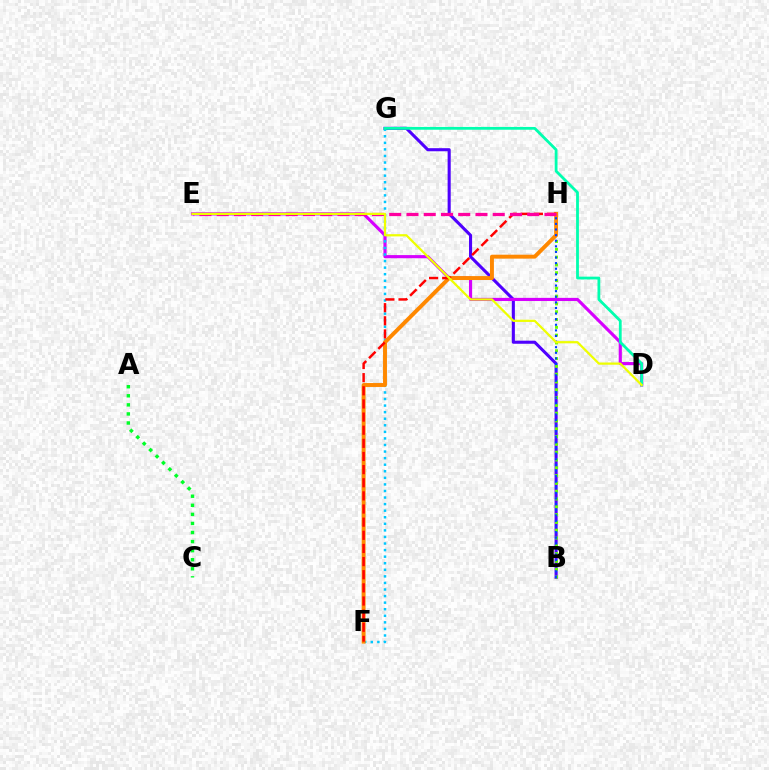{('B', 'G'): [{'color': '#4f00ff', 'line_style': 'solid', 'thickness': 2.22}], ('D', 'E'): [{'color': '#d600ff', 'line_style': 'solid', 'thickness': 2.27}, {'color': '#eeff00', 'line_style': 'solid', 'thickness': 1.61}], ('A', 'C'): [{'color': '#00ff27', 'line_style': 'dotted', 'thickness': 2.46}], ('B', 'H'): [{'color': '#66ff00', 'line_style': 'dotted', 'thickness': 2.12}, {'color': '#003fff', 'line_style': 'dotted', 'thickness': 1.52}], ('F', 'G'): [{'color': '#00c7ff', 'line_style': 'dotted', 'thickness': 1.78}], ('F', 'H'): [{'color': '#ff8800', 'line_style': 'solid', 'thickness': 2.83}, {'color': '#ff0000', 'line_style': 'dashed', 'thickness': 1.78}], ('D', 'G'): [{'color': '#00ffaf', 'line_style': 'solid', 'thickness': 2.01}], ('E', 'H'): [{'color': '#ff00a0', 'line_style': 'dashed', 'thickness': 2.34}]}